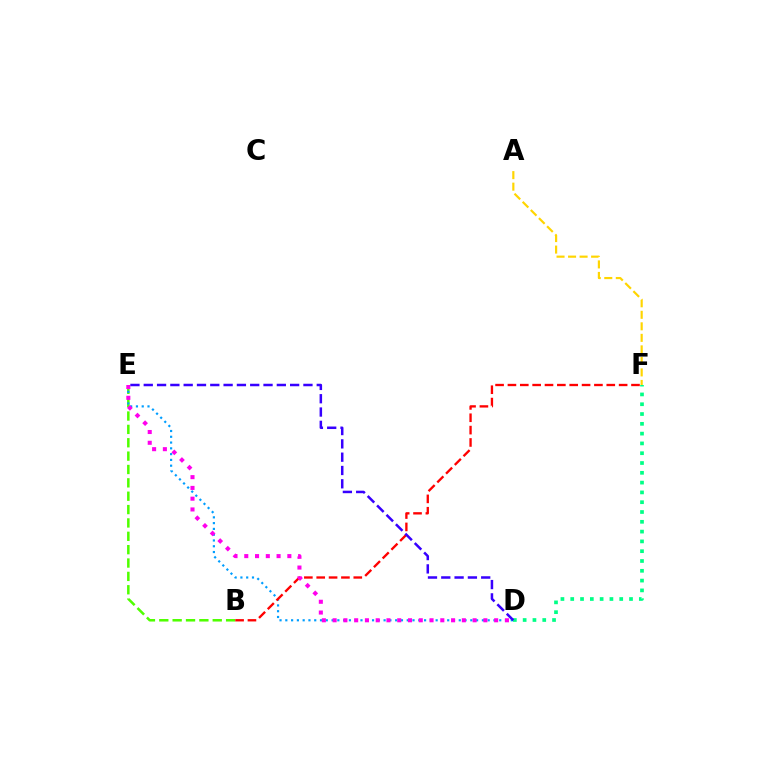{('B', 'E'): [{'color': '#4fff00', 'line_style': 'dashed', 'thickness': 1.82}], ('D', 'E'): [{'color': '#009eff', 'line_style': 'dotted', 'thickness': 1.57}, {'color': '#ff00ed', 'line_style': 'dotted', 'thickness': 2.93}, {'color': '#3700ff', 'line_style': 'dashed', 'thickness': 1.81}], ('B', 'F'): [{'color': '#ff0000', 'line_style': 'dashed', 'thickness': 1.68}], ('D', 'F'): [{'color': '#00ff86', 'line_style': 'dotted', 'thickness': 2.66}], ('A', 'F'): [{'color': '#ffd500', 'line_style': 'dashed', 'thickness': 1.57}]}